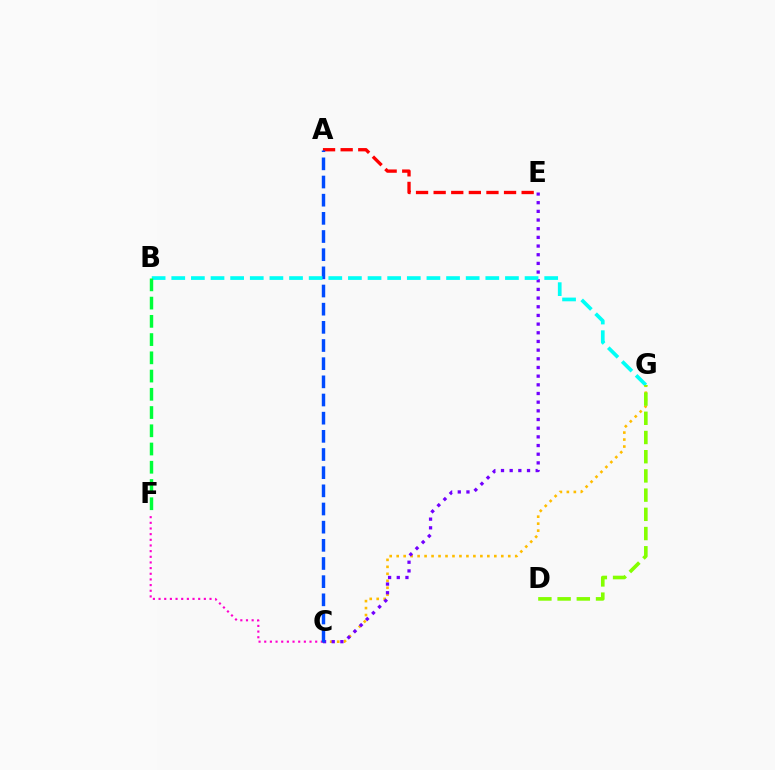{('C', 'F'): [{'color': '#ff00cf', 'line_style': 'dotted', 'thickness': 1.54}], ('C', 'G'): [{'color': '#ffbd00', 'line_style': 'dotted', 'thickness': 1.89}], ('C', 'E'): [{'color': '#7200ff', 'line_style': 'dotted', 'thickness': 2.36}], ('A', 'E'): [{'color': '#ff0000', 'line_style': 'dashed', 'thickness': 2.39}], ('A', 'C'): [{'color': '#004bff', 'line_style': 'dashed', 'thickness': 2.47}], ('B', 'G'): [{'color': '#00fff6', 'line_style': 'dashed', 'thickness': 2.67}], ('B', 'F'): [{'color': '#00ff39', 'line_style': 'dashed', 'thickness': 2.48}], ('D', 'G'): [{'color': '#84ff00', 'line_style': 'dashed', 'thickness': 2.61}]}